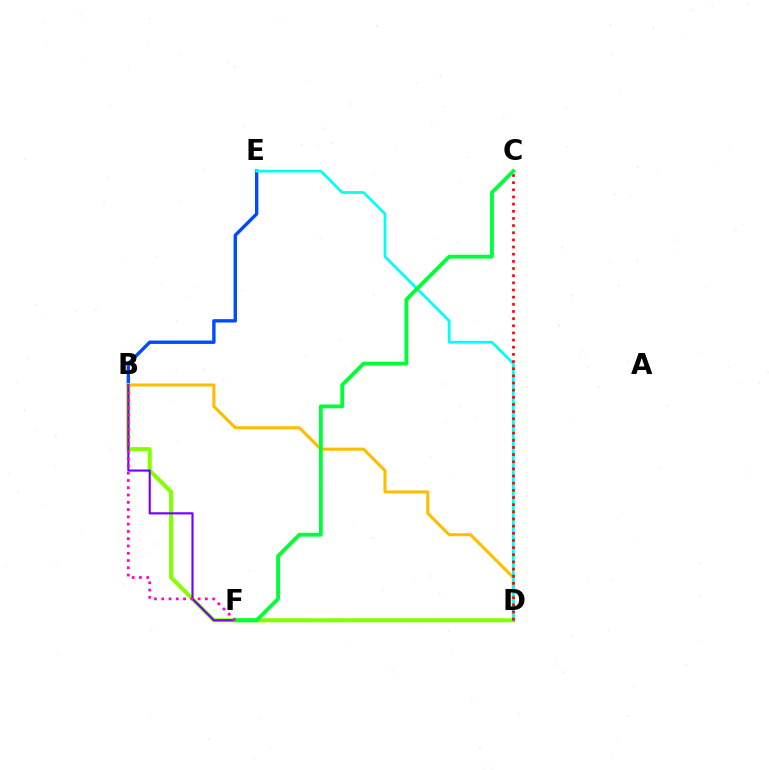{('B', 'D'): [{'color': '#ffbd00', 'line_style': 'solid', 'thickness': 2.22}, {'color': '#84ff00', 'line_style': 'solid', 'thickness': 2.94}], ('B', 'E'): [{'color': '#004bff', 'line_style': 'solid', 'thickness': 2.44}], ('D', 'E'): [{'color': '#00fff6', 'line_style': 'solid', 'thickness': 1.97}], ('B', 'F'): [{'color': '#7200ff', 'line_style': 'solid', 'thickness': 1.54}, {'color': '#ff00cf', 'line_style': 'dotted', 'thickness': 1.98}], ('C', 'D'): [{'color': '#ff0000', 'line_style': 'dotted', 'thickness': 1.94}], ('C', 'F'): [{'color': '#00ff39', 'line_style': 'solid', 'thickness': 2.76}]}